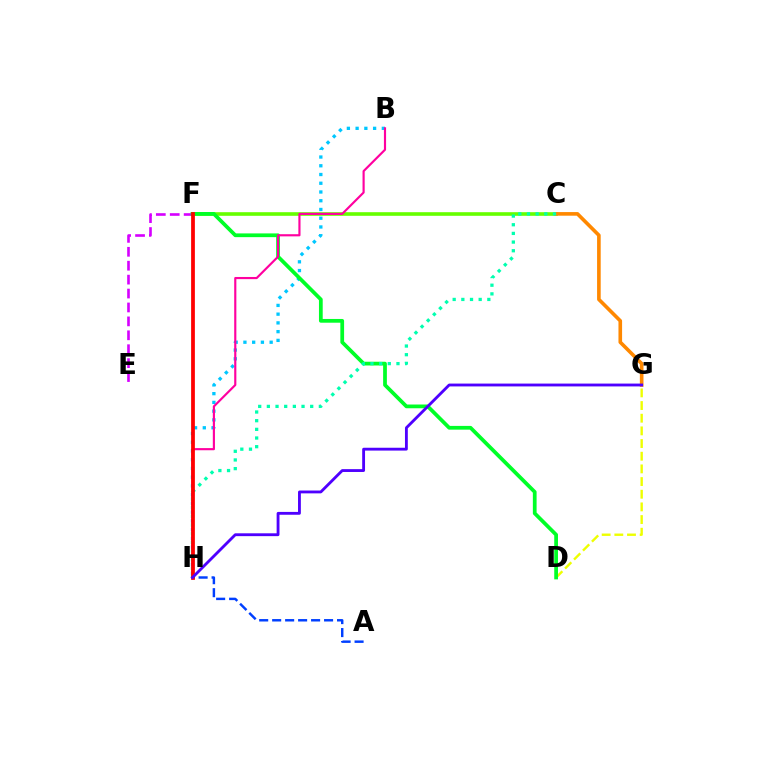{('C', 'F'): [{'color': '#66ff00', 'line_style': 'solid', 'thickness': 2.6}], ('B', 'H'): [{'color': '#00c7ff', 'line_style': 'dotted', 'thickness': 2.38}, {'color': '#ff00a0', 'line_style': 'solid', 'thickness': 1.55}], ('C', 'G'): [{'color': '#ff8800', 'line_style': 'solid', 'thickness': 2.61}], ('E', 'F'): [{'color': '#d600ff', 'line_style': 'dashed', 'thickness': 1.89}], ('D', 'G'): [{'color': '#eeff00', 'line_style': 'dashed', 'thickness': 1.72}], ('D', 'F'): [{'color': '#00ff27', 'line_style': 'solid', 'thickness': 2.7}], ('A', 'H'): [{'color': '#003fff', 'line_style': 'dashed', 'thickness': 1.76}], ('C', 'H'): [{'color': '#00ffaf', 'line_style': 'dotted', 'thickness': 2.35}], ('F', 'H'): [{'color': '#ff0000', 'line_style': 'solid', 'thickness': 2.7}], ('G', 'H'): [{'color': '#4f00ff', 'line_style': 'solid', 'thickness': 2.05}]}